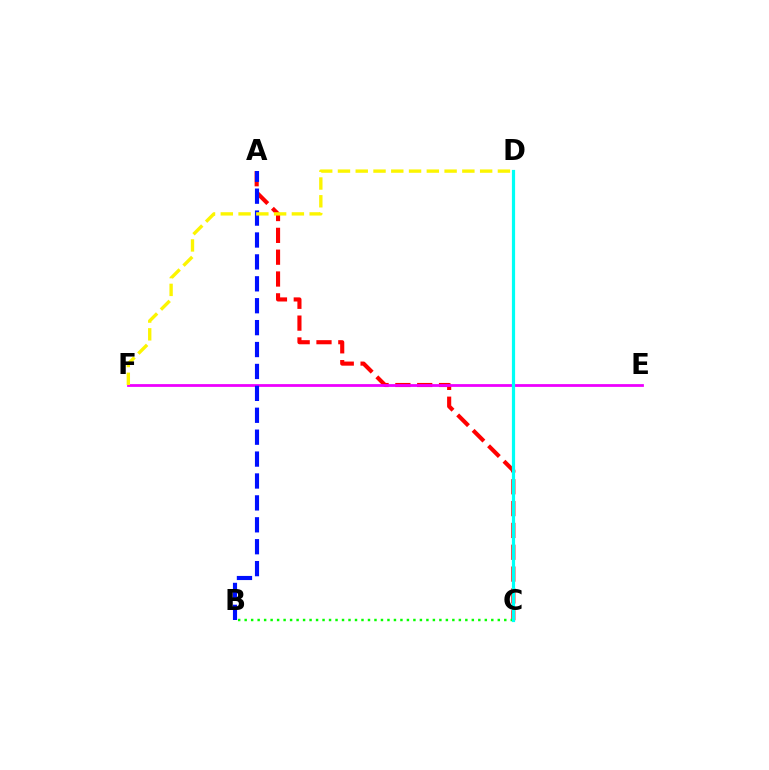{('A', 'C'): [{'color': '#ff0000', 'line_style': 'dashed', 'thickness': 2.97}], ('E', 'F'): [{'color': '#ee00ff', 'line_style': 'solid', 'thickness': 2.0}], ('B', 'C'): [{'color': '#08ff00', 'line_style': 'dotted', 'thickness': 1.76}], ('A', 'B'): [{'color': '#0010ff', 'line_style': 'dashed', 'thickness': 2.98}], ('C', 'D'): [{'color': '#00fff6', 'line_style': 'solid', 'thickness': 2.3}], ('D', 'F'): [{'color': '#fcf500', 'line_style': 'dashed', 'thickness': 2.41}]}